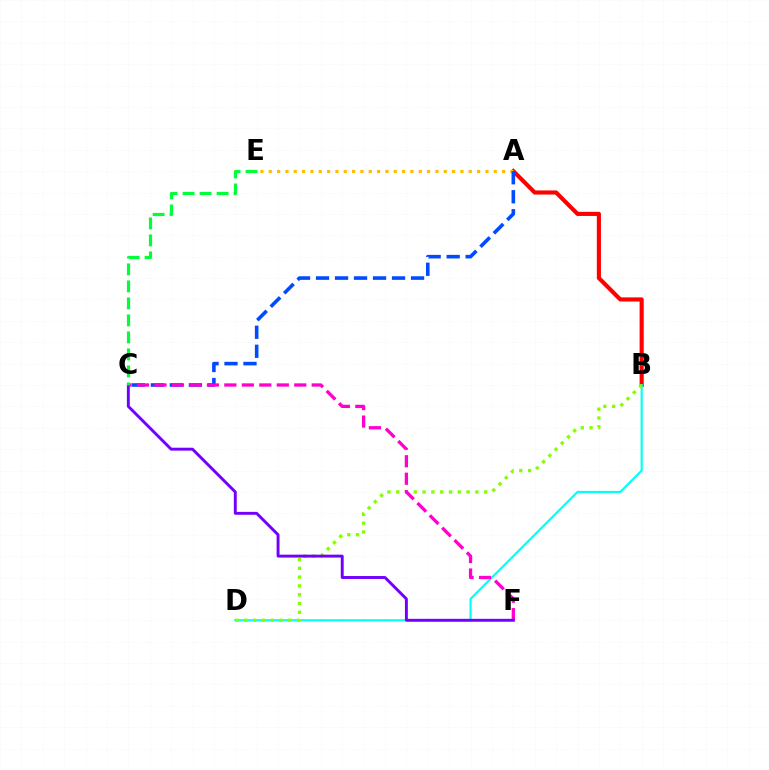{('A', 'B'): [{'color': '#ff0000', 'line_style': 'solid', 'thickness': 2.97}], ('A', 'E'): [{'color': '#ffbd00', 'line_style': 'dotted', 'thickness': 2.26}], ('B', 'D'): [{'color': '#00fff6', 'line_style': 'solid', 'thickness': 1.53}, {'color': '#84ff00', 'line_style': 'dotted', 'thickness': 2.39}], ('A', 'C'): [{'color': '#004bff', 'line_style': 'dashed', 'thickness': 2.58}], ('C', 'F'): [{'color': '#ff00cf', 'line_style': 'dashed', 'thickness': 2.37}, {'color': '#7200ff', 'line_style': 'solid', 'thickness': 2.09}], ('C', 'E'): [{'color': '#00ff39', 'line_style': 'dashed', 'thickness': 2.31}]}